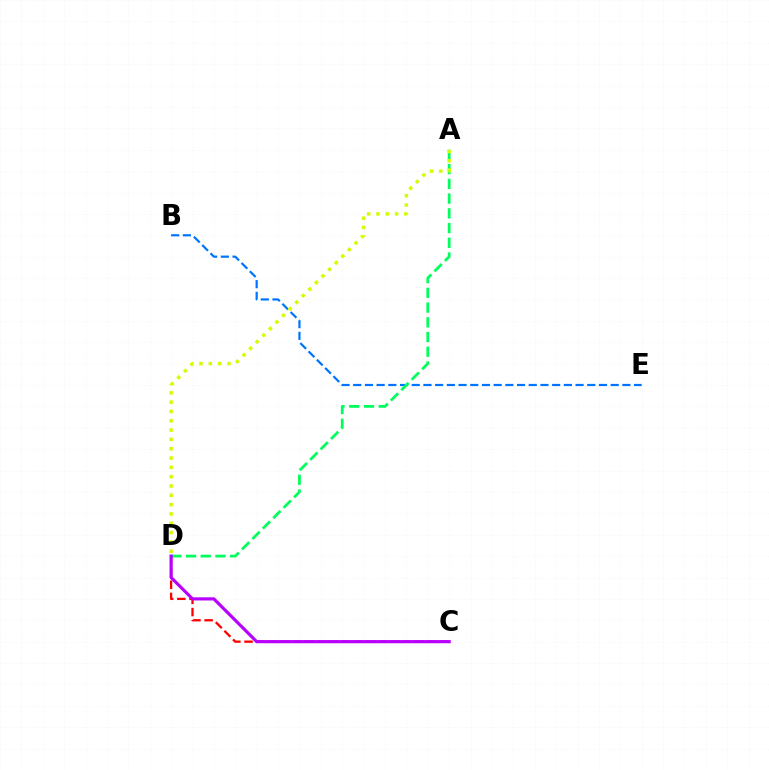{('B', 'E'): [{'color': '#0074ff', 'line_style': 'dashed', 'thickness': 1.59}], ('C', 'D'): [{'color': '#ff0000', 'line_style': 'dashed', 'thickness': 1.65}, {'color': '#b900ff', 'line_style': 'solid', 'thickness': 2.28}], ('A', 'D'): [{'color': '#00ff5c', 'line_style': 'dashed', 'thickness': 2.0}, {'color': '#d1ff00', 'line_style': 'dotted', 'thickness': 2.53}]}